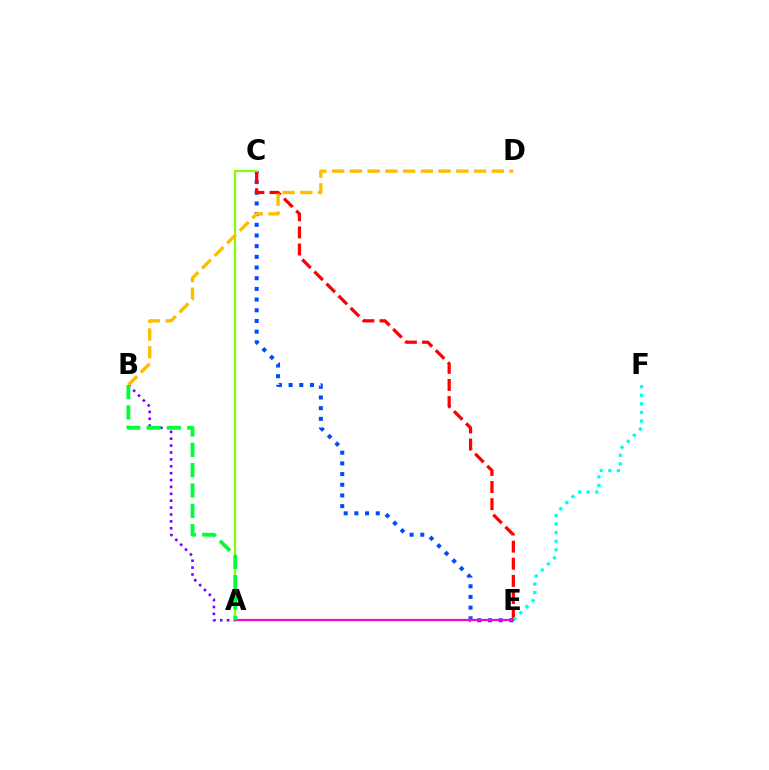{('A', 'B'): [{'color': '#7200ff', 'line_style': 'dotted', 'thickness': 1.87}, {'color': '#00ff39', 'line_style': 'dashed', 'thickness': 2.76}], ('C', 'E'): [{'color': '#004bff', 'line_style': 'dotted', 'thickness': 2.9}, {'color': '#ff0000', 'line_style': 'dashed', 'thickness': 2.33}], ('A', 'C'): [{'color': '#84ff00', 'line_style': 'solid', 'thickness': 1.59}], ('B', 'D'): [{'color': '#ffbd00', 'line_style': 'dashed', 'thickness': 2.41}], ('E', 'F'): [{'color': '#00fff6', 'line_style': 'dotted', 'thickness': 2.34}], ('A', 'E'): [{'color': '#ff00cf', 'line_style': 'solid', 'thickness': 1.6}]}